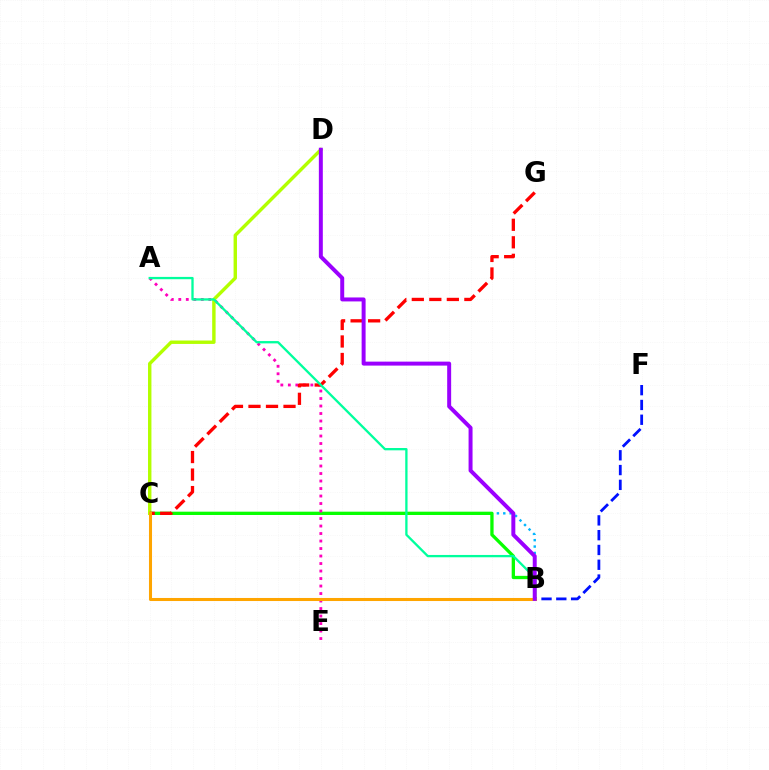{('B', 'C'): [{'color': '#00b5ff', 'line_style': 'dotted', 'thickness': 1.74}, {'color': '#08ff00', 'line_style': 'solid', 'thickness': 2.38}, {'color': '#ffa500', 'line_style': 'solid', 'thickness': 2.2}], ('B', 'F'): [{'color': '#0010ff', 'line_style': 'dashed', 'thickness': 2.01}], ('A', 'E'): [{'color': '#ff00bd', 'line_style': 'dotted', 'thickness': 2.04}], ('C', 'D'): [{'color': '#b3ff00', 'line_style': 'solid', 'thickness': 2.46}], ('C', 'G'): [{'color': '#ff0000', 'line_style': 'dashed', 'thickness': 2.38}], ('A', 'B'): [{'color': '#00ff9d', 'line_style': 'solid', 'thickness': 1.66}], ('B', 'D'): [{'color': '#9b00ff', 'line_style': 'solid', 'thickness': 2.86}]}